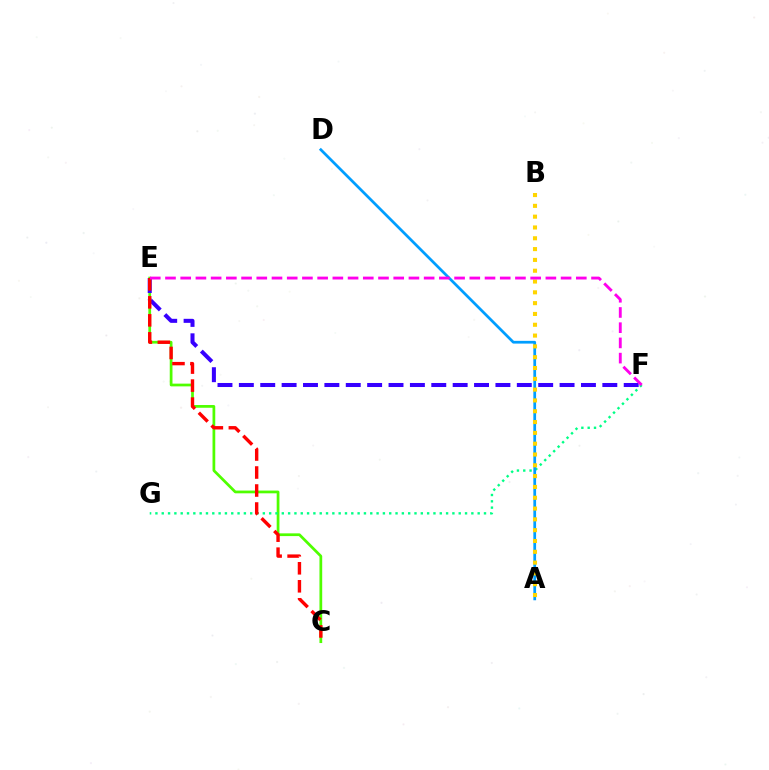{('C', 'E'): [{'color': '#4fff00', 'line_style': 'solid', 'thickness': 1.97}, {'color': '#ff0000', 'line_style': 'dashed', 'thickness': 2.45}], ('F', 'G'): [{'color': '#00ff86', 'line_style': 'dotted', 'thickness': 1.72}], ('A', 'D'): [{'color': '#009eff', 'line_style': 'solid', 'thickness': 1.97}], ('E', 'F'): [{'color': '#3700ff', 'line_style': 'dashed', 'thickness': 2.9}, {'color': '#ff00ed', 'line_style': 'dashed', 'thickness': 2.07}], ('A', 'B'): [{'color': '#ffd500', 'line_style': 'dotted', 'thickness': 2.94}]}